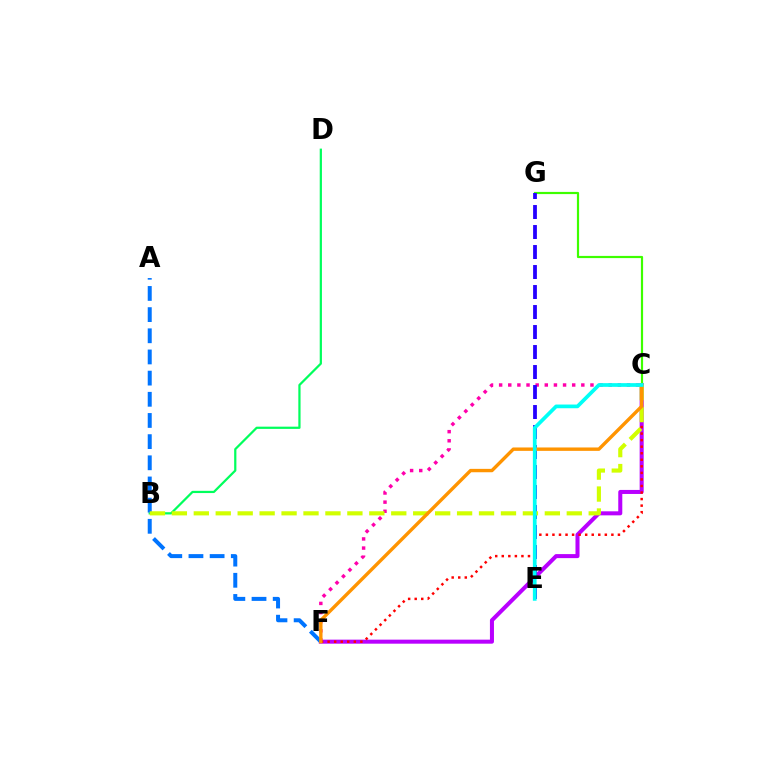{('C', 'F'): [{'color': '#b900ff', 'line_style': 'solid', 'thickness': 2.9}, {'color': '#ff00ac', 'line_style': 'dotted', 'thickness': 2.48}, {'color': '#ff0000', 'line_style': 'dotted', 'thickness': 1.78}, {'color': '#ff9400', 'line_style': 'solid', 'thickness': 2.44}], ('C', 'G'): [{'color': '#3dff00', 'line_style': 'solid', 'thickness': 1.58}], ('B', 'D'): [{'color': '#00ff5c', 'line_style': 'solid', 'thickness': 1.6}], ('E', 'G'): [{'color': '#2500ff', 'line_style': 'dashed', 'thickness': 2.72}], ('A', 'F'): [{'color': '#0074ff', 'line_style': 'dashed', 'thickness': 2.88}], ('B', 'C'): [{'color': '#d1ff00', 'line_style': 'dashed', 'thickness': 2.98}], ('C', 'E'): [{'color': '#00fff6', 'line_style': 'solid', 'thickness': 2.67}]}